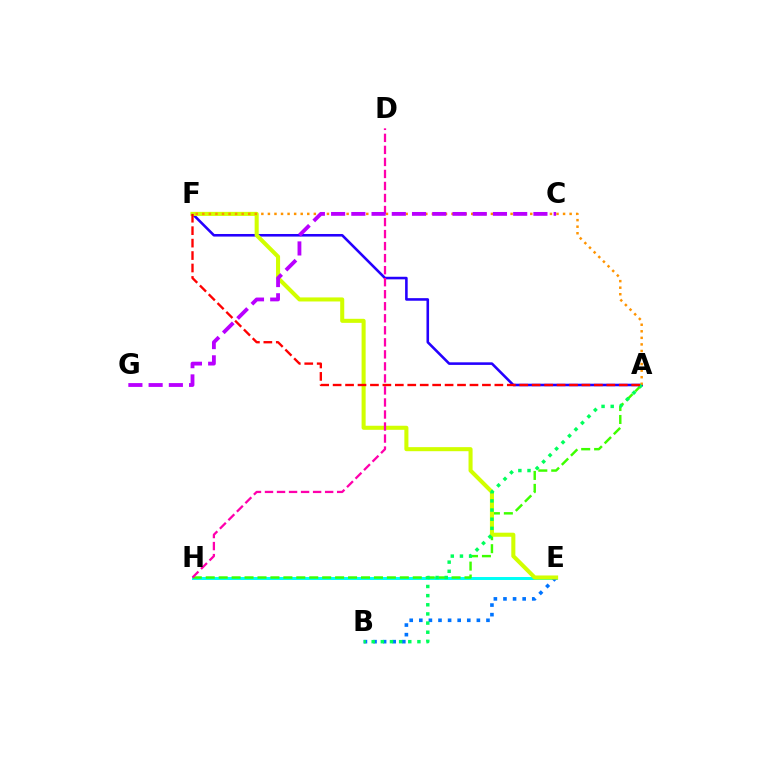{('E', 'H'): [{'color': '#00fff6', 'line_style': 'solid', 'thickness': 2.14}], ('A', 'H'): [{'color': '#3dff00', 'line_style': 'dashed', 'thickness': 1.76}], ('A', 'F'): [{'color': '#2500ff', 'line_style': 'solid', 'thickness': 1.86}, {'color': '#ff9400', 'line_style': 'dotted', 'thickness': 1.78}, {'color': '#ff0000', 'line_style': 'dashed', 'thickness': 1.69}], ('B', 'E'): [{'color': '#0074ff', 'line_style': 'dotted', 'thickness': 2.61}], ('E', 'F'): [{'color': '#d1ff00', 'line_style': 'solid', 'thickness': 2.92}], ('D', 'H'): [{'color': '#ff00ac', 'line_style': 'dashed', 'thickness': 1.63}], ('C', 'G'): [{'color': '#b900ff', 'line_style': 'dashed', 'thickness': 2.75}], ('A', 'B'): [{'color': '#00ff5c', 'line_style': 'dotted', 'thickness': 2.49}]}